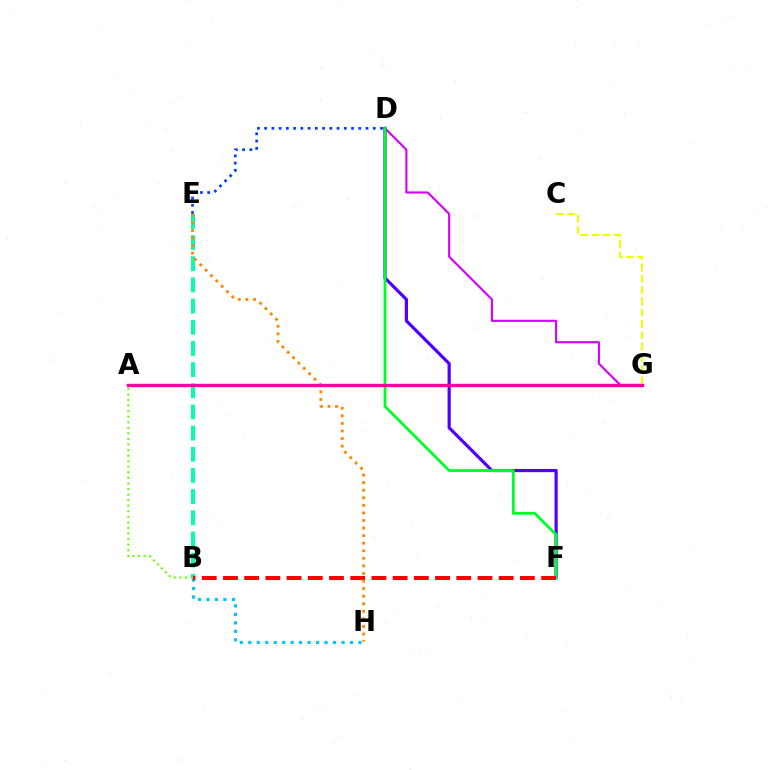{('D', 'G'): [{'color': '#d600ff', 'line_style': 'solid', 'thickness': 1.53}], ('D', 'F'): [{'color': '#4f00ff', 'line_style': 'solid', 'thickness': 2.31}, {'color': '#00ff27', 'line_style': 'solid', 'thickness': 2.03}], ('A', 'B'): [{'color': '#66ff00', 'line_style': 'dotted', 'thickness': 1.51}], ('B', 'H'): [{'color': '#00c7ff', 'line_style': 'dotted', 'thickness': 2.3}], ('B', 'E'): [{'color': '#00ffaf', 'line_style': 'dashed', 'thickness': 2.88}], ('B', 'F'): [{'color': '#ff0000', 'line_style': 'dashed', 'thickness': 2.88}], ('C', 'G'): [{'color': '#eeff00', 'line_style': 'dashed', 'thickness': 1.53}], ('D', 'E'): [{'color': '#003fff', 'line_style': 'dotted', 'thickness': 1.97}], ('E', 'H'): [{'color': '#ff8800', 'line_style': 'dotted', 'thickness': 2.06}], ('A', 'G'): [{'color': '#ff00a0', 'line_style': 'solid', 'thickness': 2.42}]}